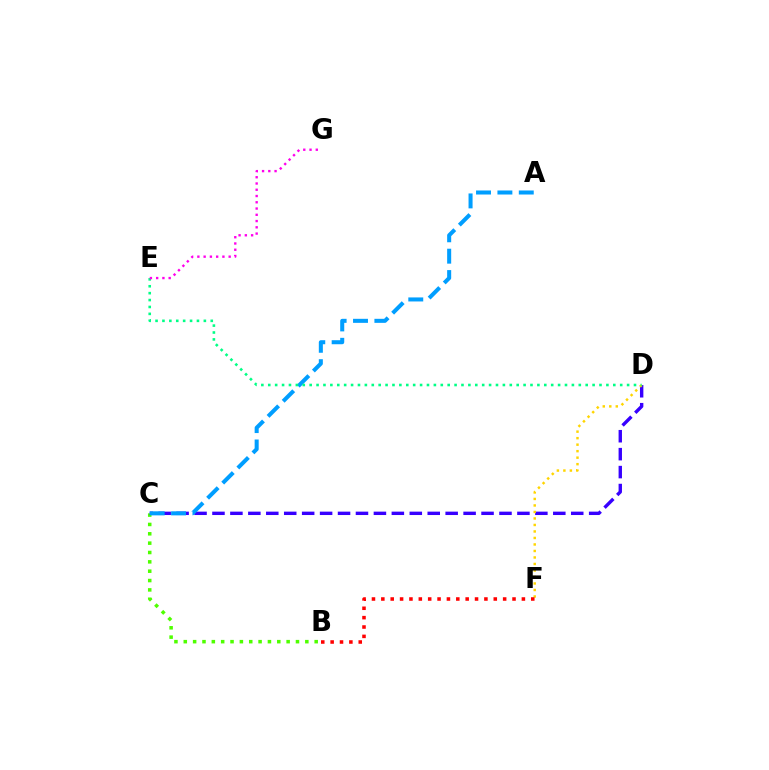{('B', 'C'): [{'color': '#4fff00', 'line_style': 'dotted', 'thickness': 2.54}], ('C', 'D'): [{'color': '#3700ff', 'line_style': 'dashed', 'thickness': 2.44}], ('A', 'C'): [{'color': '#009eff', 'line_style': 'dashed', 'thickness': 2.9}], ('D', 'F'): [{'color': '#ffd500', 'line_style': 'dotted', 'thickness': 1.77}], ('B', 'F'): [{'color': '#ff0000', 'line_style': 'dotted', 'thickness': 2.55}], ('D', 'E'): [{'color': '#00ff86', 'line_style': 'dotted', 'thickness': 1.87}], ('E', 'G'): [{'color': '#ff00ed', 'line_style': 'dotted', 'thickness': 1.7}]}